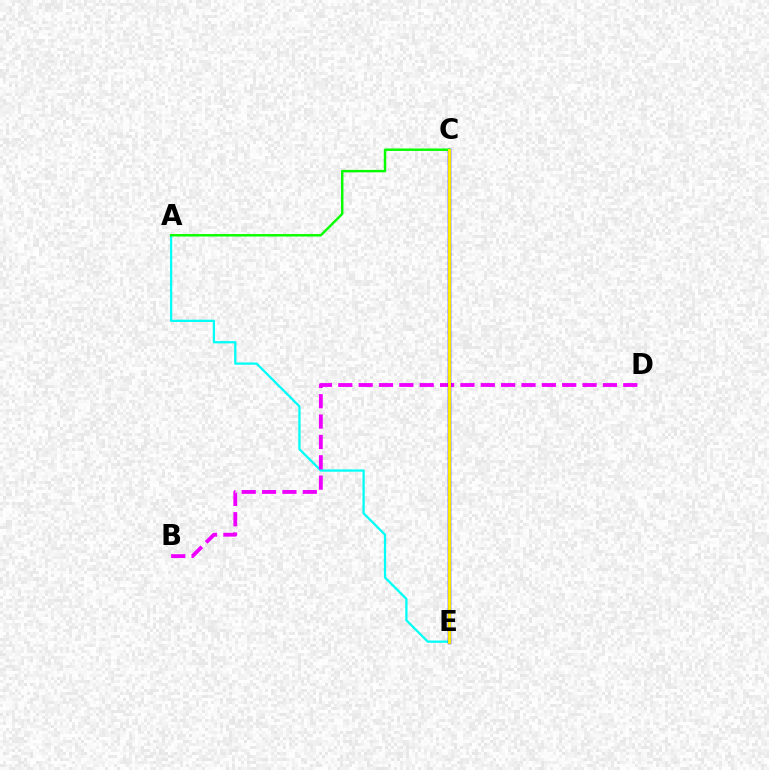{('A', 'E'): [{'color': '#00fff6', 'line_style': 'solid', 'thickness': 1.63}], ('B', 'D'): [{'color': '#ee00ff', 'line_style': 'dashed', 'thickness': 2.77}], ('C', 'E'): [{'color': '#0010ff', 'line_style': 'solid', 'thickness': 2.49}, {'color': '#ff0000', 'line_style': 'solid', 'thickness': 1.9}, {'color': '#fcf500', 'line_style': 'solid', 'thickness': 2.02}], ('A', 'C'): [{'color': '#08ff00', 'line_style': 'solid', 'thickness': 1.76}]}